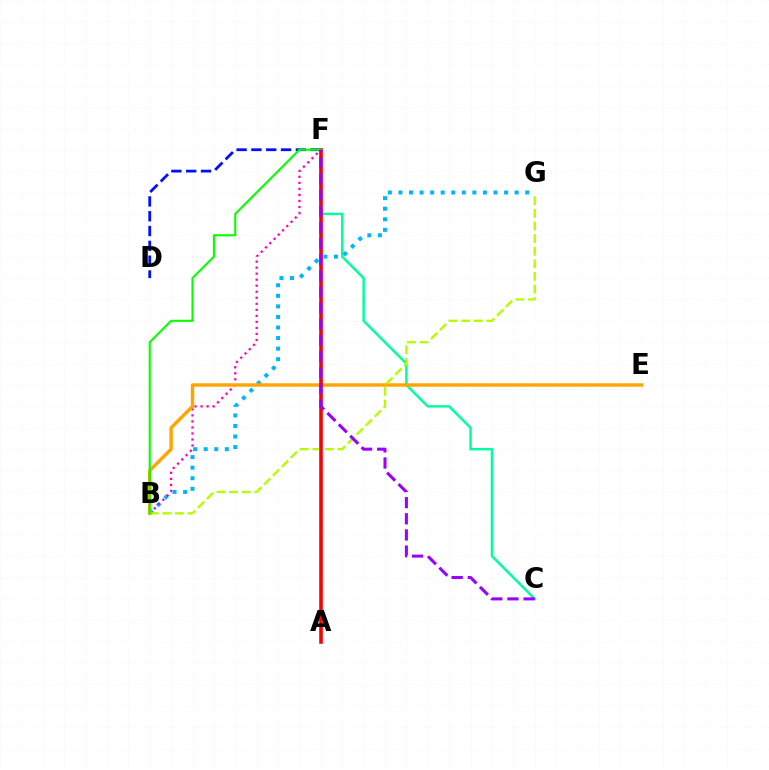{('C', 'F'): [{'color': '#00ff9d', 'line_style': 'solid', 'thickness': 1.78}, {'color': '#9b00ff', 'line_style': 'dashed', 'thickness': 2.2}], ('B', 'G'): [{'color': '#00b5ff', 'line_style': 'dotted', 'thickness': 2.87}, {'color': '#b3ff00', 'line_style': 'dashed', 'thickness': 1.71}], ('B', 'F'): [{'color': '#ff00bd', 'line_style': 'dotted', 'thickness': 1.64}, {'color': '#08ff00', 'line_style': 'solid', 'thickness': 1.52}], ('B', 'E'): [{'color': '#ffa500', 'line_style': 'solid', 'thickness': 2.47}], ('D', 'F'): [{'color': '#0010ff', 'line_style': 'dashed', 'thickness': 2.01}], ('A', 'F'): [{'color': '#ff0000', 'line_style': 'solid', 'thickness': 2.59}]}